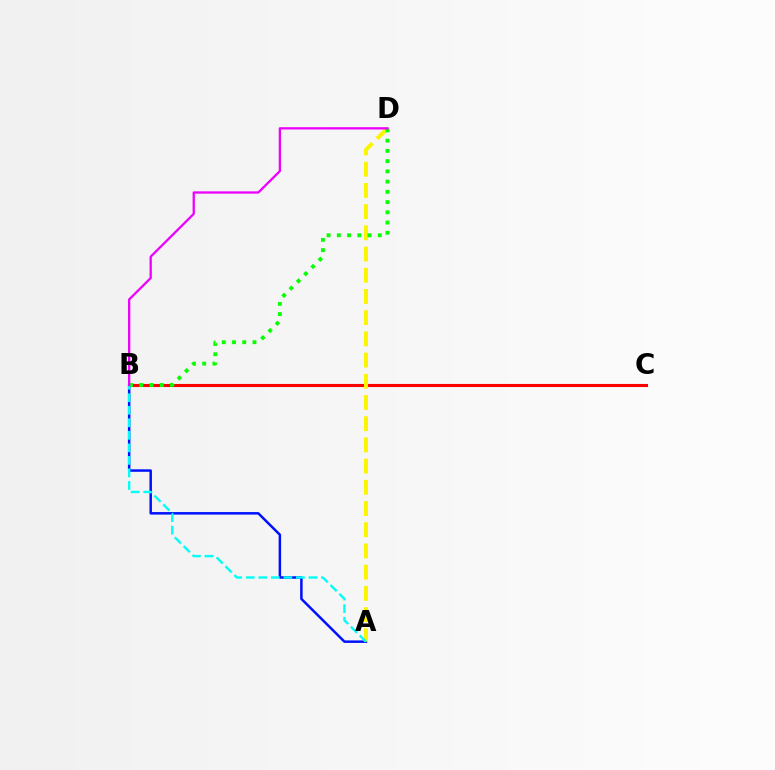{('B', 'C'): [{'color': '#ff0000', 'line_style': 'solid', 'thickness': 2.22}], ('A', 'B'): [{'color': '#0010ff', 'line_style': 'solid', 'thickness': 1.8}, {'color': '#00fff6', 'line_style': 'dashed', 'thickness': 1.7}], ('A', 'D'): [{'color': '#fcf500', 'line_style': 'dashed', 'thickness': 2.88}], ('B', 'D'): [{'color': '#08ff00', 'line_style': 'dotted', 'thickness': 2.78}, {'color': '#ee00ff', 'line_style': 'solid', 'thickness': 1.65}]}